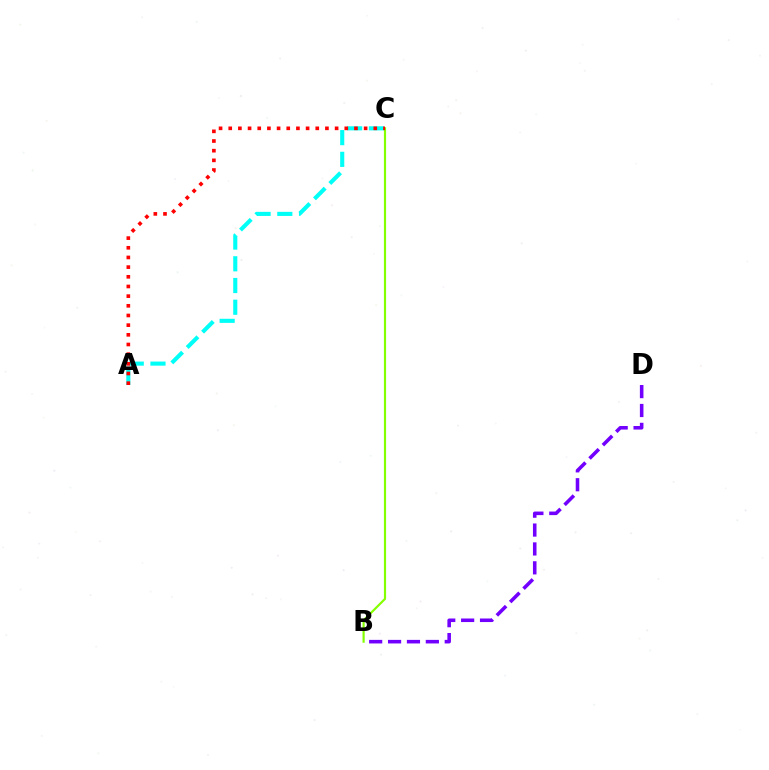{('B', 'C'): [{'color': '#84ff00', 'line_style': 'solid', 'thickness': 1.56}], ('A', 'C'): [{'color': '#00fff6', 'line_style': 'dashed', 'thickness': 2.95}, {'color': '#ff0000', 'line_style': 'dotted', 'thickness': 2.63}], ('B', 'D'): [{'color': '#7200ff', 'line_style': 'dashed', 'thickness': 2.57}]}